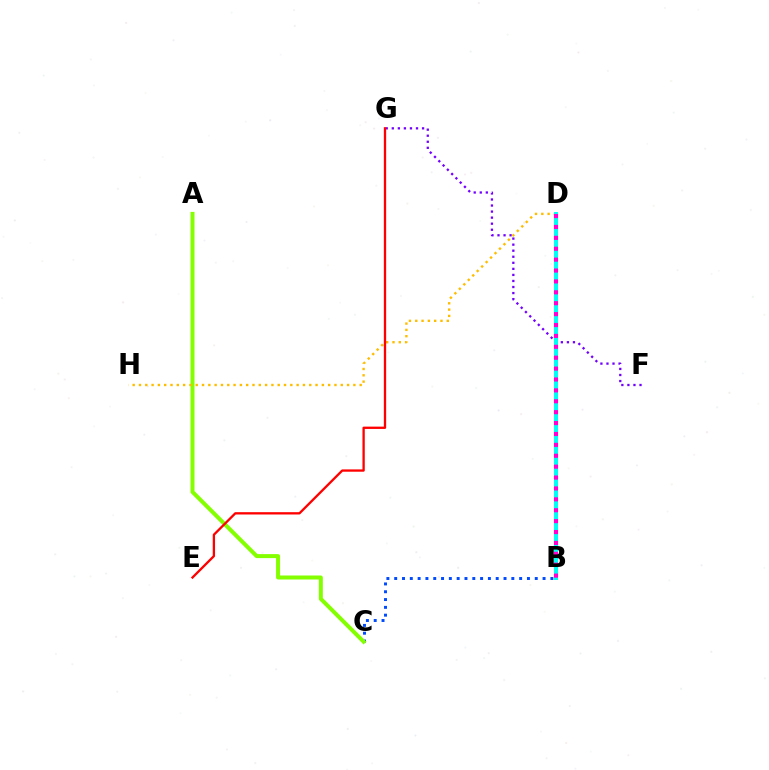{('B', 'C'): [{'color': '#004bff', 'line_style': 'dotted', 'thickness': 2.12}], ('B', 'D'): [{'color': '#00ff39', 'line_style': 'dashed', 'thickness': 1.82}, {'color': '#00fff6', 'line_style': 'solid', 'thickness': 2.86}, {'color': '#ff00cf', 'line_style': 'dotted', 'thickness': 2.96}], ('F', 'G'): [{'color': '#7200ff', 'line_style': 'dotted', 'thickness': 1.64}], ('A', 'C'): [{'color': '#84ff00', 'line_style': 'solid', 'thickness': 2.88}], ('D', 'H'): [{'color': '#ffbd00', 'line_style': 'dotted', 'thickness': 1.71}], ('E', 'G'): [{'color': '#ff0000', 'line_style': 'solid', 'thickness': 1.67}]}